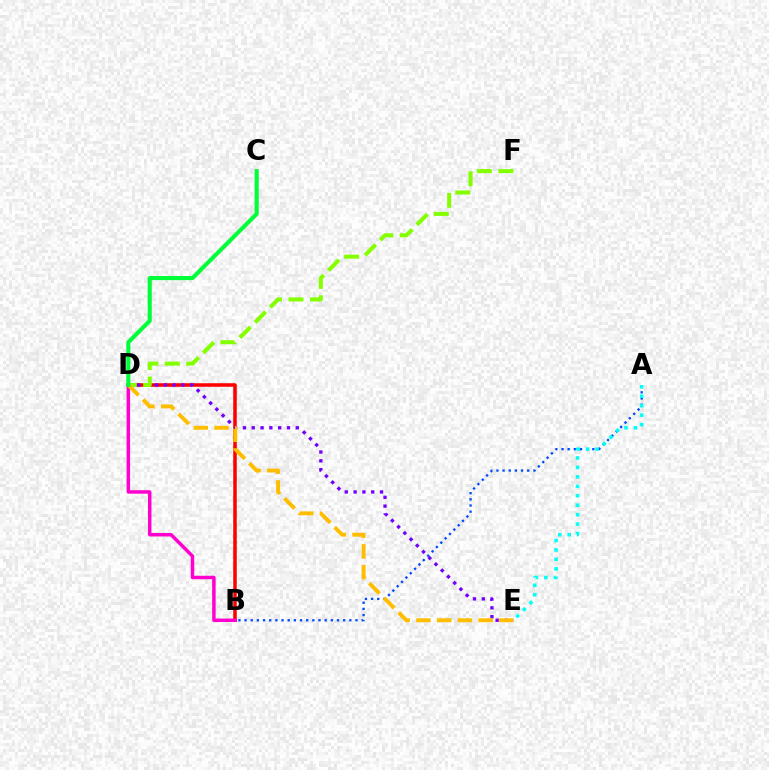{('B', 'D'): [{'color': '#ff0000', 'line_style': 'solid', 'thickness': 2.54}, {'color': '#ff00cf', 'line_style': 'solid', 'thickness': 2.5}], ('D', 'E'): [{'color': '#7200ff', 'line_style': 'dotted', 'thickness': 2.39}, {'color': '#ffbd00', 'line_style': 'dashed', 'thickness': 2.82}], ('D', 'F'): [{'color': '#84ff00', 'line_style': 'dashed', 'thickness': 2.92}], ('A', 'B'): [{'color': '#004bff', 'line_style': 'dotted', 'thickness': 1.67}], ('A', 'E'): [{'color': '#00fff6', 'line_style': 'dotted', 'thickness': 2.57}], ('C', 'D'): [{'color': '#00ff39', 'line_style': 'solid', 'thickness': 2.95}]}